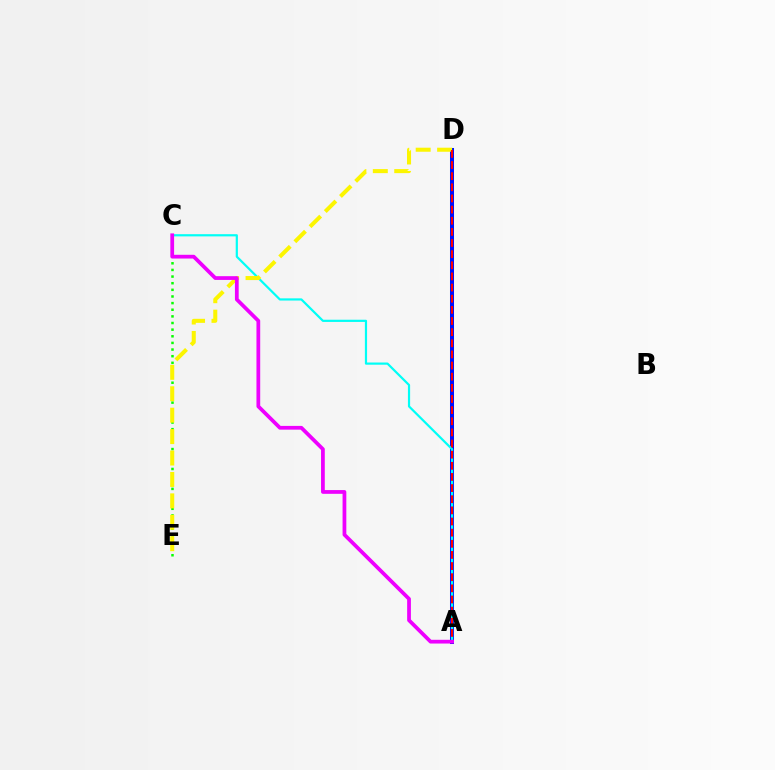{('A', 'D'): [{'color': '#0010ff', 'line_style': 'solid', 'thickness': 2.9}, {'color': '#ff0000', 'line_style': 'dashed', 'thickness': 1.51}], ('A', 'C'): [{'color': '#00fff6', 'line_style': 'solid', 'thickness': 1.58}, {'color': '#ee00ff', 'line_style': 'solid', 'thickness': 2.7}], ('C', 'E'): [{'color': '#08ff00', 'line_style': 'dotted', 'thickness': 1.8}], ('D', 'E'): [{'color': '#fcf500', 'line_style': 'dashed', 'thickness': 2.91}]}